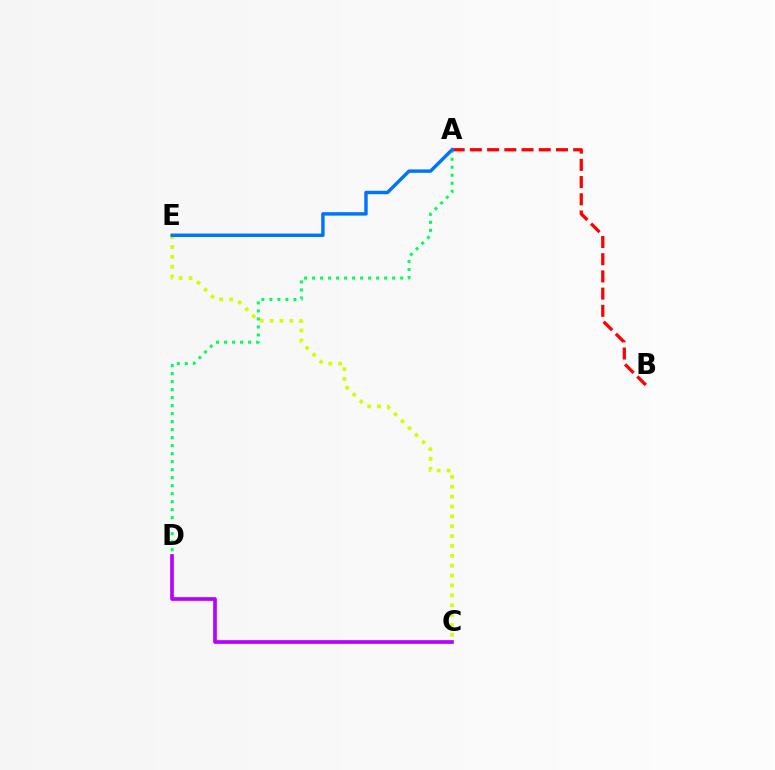{('C', 'E'): [{'color': '#d1ff00', 'line_style': 'dotted', 'thickness': 2.68}], ('A', 'D'): [{'color': '#00ff5c', 'line_style': 'dotted', 'thickness': 2.18}], ('C', 'D'): [{'color': '#b900ff', 'line_style': 'solid', 'thickness': 2.65}], ('A', 'B'): [{'color': '#ff0000', 'line_style': 'dashed', 'thickness': 2.34}], ('A', 'E'): [{'color': '#0074ff', 'line_style': 'solid', 'thickness': 2.48}]}